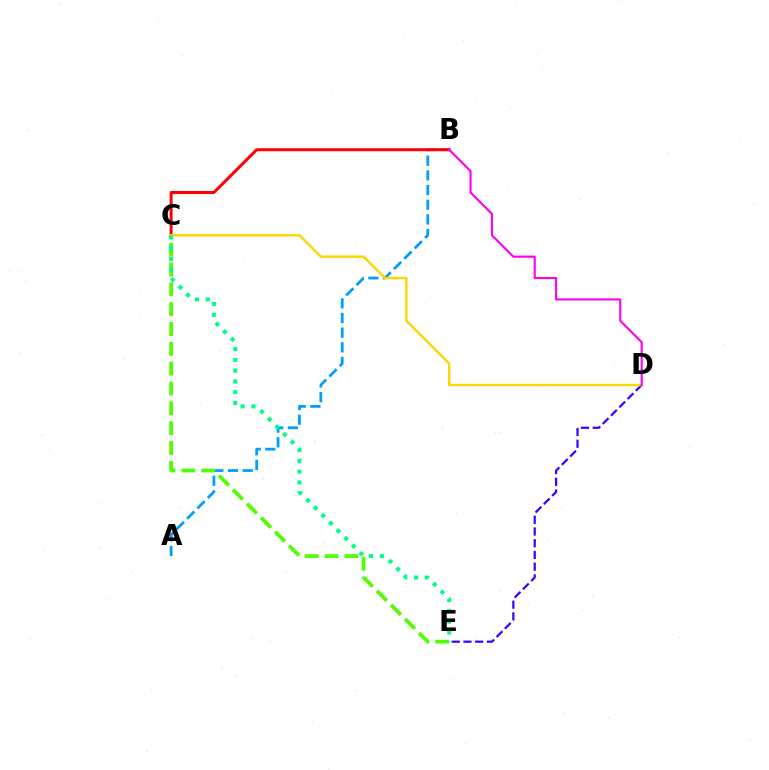{('A', 'B'): [{'color': '#009eff', 'line_style': 'dashed', 'thickness': 1.99}], ('B', 'C'): [{'color': '#ff0000', 'line_style': 'solid', 'thickness': 2.15}], ('D', 'E'): [{'color': '#3700ff', 'line_style': 'dashed', 'thickness': 1.59}], ('C', 'E'): [{'color': '#4fff00', 'line_style': 'dashed', 'thickness': 2.7}, {'color': '#00ff86', 'line_style': 'dotted', 'thickness': 2.93}], ('C', 'D'): [{'color': '#ffd500', 'line_style': 'solid', 'thickness': 1.73}], ('B', 'D'): [{'color': '#ff00ed', 'line_style': 'solid', 'thickness': 1.53}]}